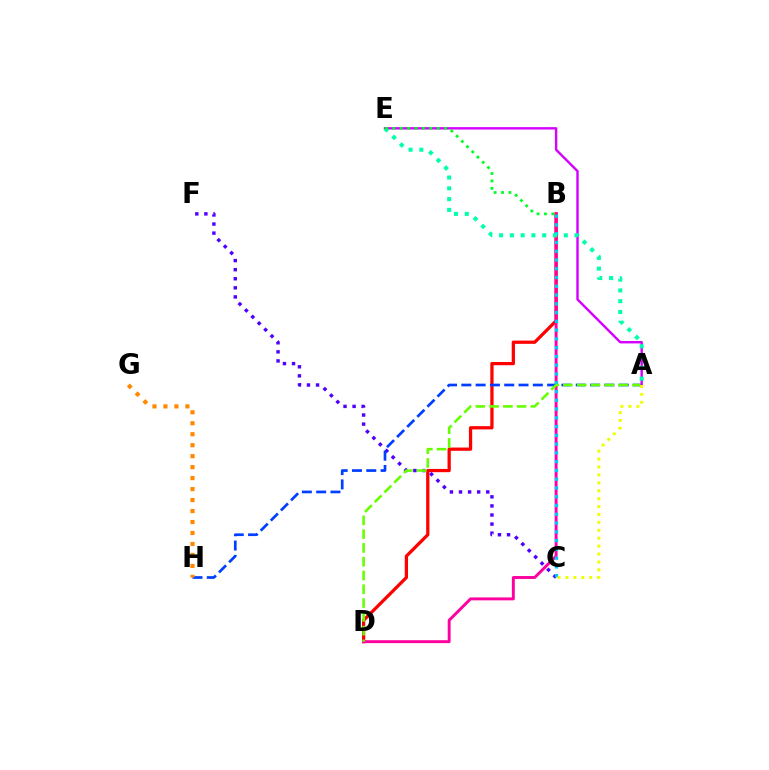{('B', 'D'): [{'color': '#ff0000', 'line_style': 'solid', 'thickness': 2.34}, {'color': '#ff00a0', 'line_style': 'solid', 'thickness': 2.1}], ('C', 'F'): [{'color': '#4f00ff', 'line_style': 'dotted', 'thickness': 2.47}], ('A', 'H'): [{'color': '#003fff', 'line_style': 'dashed', 'thickness': 1.94}], ('B', 'C'): [{'color': '#00c7ff', 'line_style': 'dotted', 'thickness': 2.38}], ('G', 'H'): [{'color': '#ff8800', 'line_style': 'dotted', 'thickness': 2.98}], ('A', 'D'): [{'color': '#66ff00', 'line_style': 'dashed', 'thickness': 1.87}], ('A', 'E'): [{'color': '#d600ff', 'line_style': 'solid', 'thickness': 1.73}, {'color': '#00ffaf', 'line_style': 'dotted', 'thickness': 2.93}], ('A', 'C'): [{'color': '#eeff00', 'line_style': 'dotted', 'thickness': 2.15}], ('B', 'E'): [{'color': '#00ff27', 'line_style': 'dotted', 'thickness': 2.01}]}